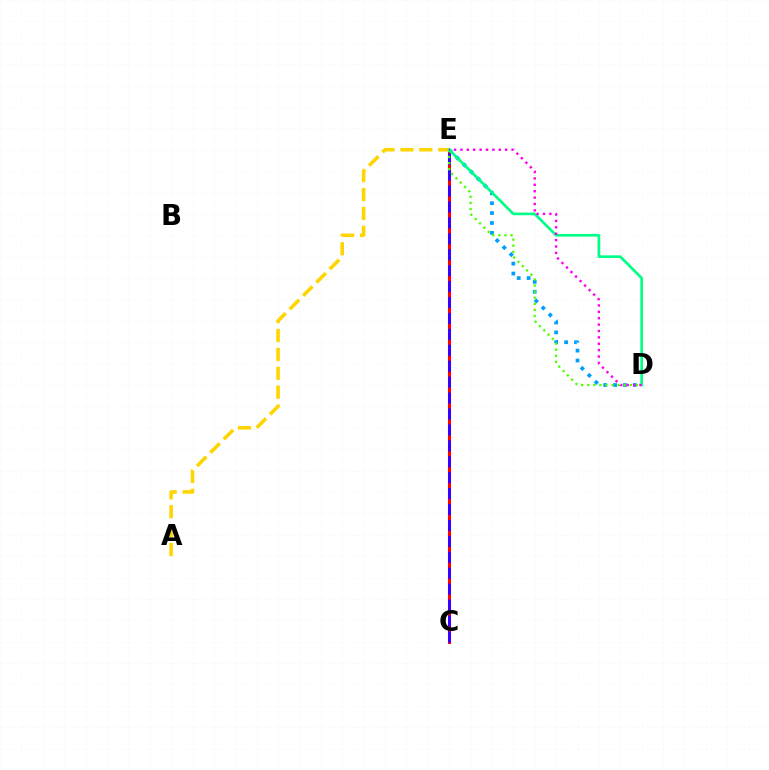{('C', 'E'): [{'color': '#ff0000', 'line_style': 'solid', 'thickness': 2.2}, {'color': '#3700ff', 'line_style': 'dashed', 'thickness': 2.16}], ('A', 'E'): [{'color': '#ffd500', 'line_style': 'dashed', 'thickness': 2.57}], ('D', 'E'): [{'color': '#009eff', 'line_style': 'dotted', 'thickness': 2.69}, {'color': '#4fff00', 'line_style': 'dotted', 'thickness': 1.65}, {'color': '#00ff86', 'line_style': 'solid', 'thickness': 1.94}, {'color': '#ff00ed', 'line_style': 'dotted', 'thickness': 1.74}]}